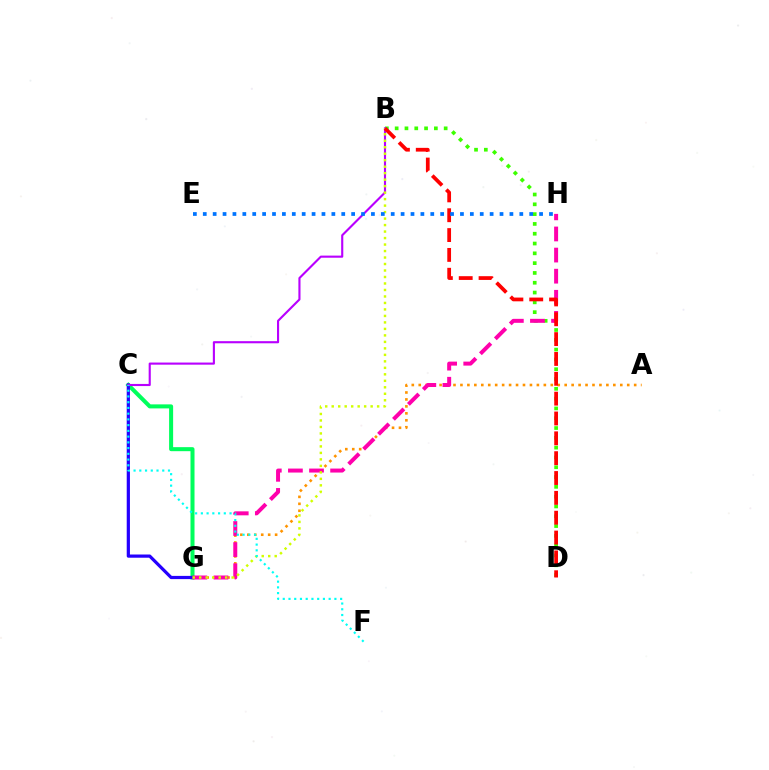{('B', 'D'): [{'color': '#3dff00', 'line_style': 'dotted', 'thickness': 2.66}, {'color': '#ff0000', 'line_style': 'dashed', 'thickness': 2.7}], ('C', 'G'): [{'color': '#00ff5c', 'line_style': 'solid', 'thickness': 2.9}, {'color': '#2500ff', 'line_style': 'solid', 'thickness': 2.32}], ('A', 'G'): [{'color': '#ff9400', 'line_style': 'dotted', 'thickness': 1.89}], ('G', 'H'): [{'color': '#ff00ac', 'line_style': 'dashed', 'thickness': 2.87}], ('B', 'C'): [{'color': '#b900ff', 'line_style': 'solid', 'thickness': 1.53}], ('B', 'G'): [{'color': '#d1ff00', 'line_style': 'dotted', 'thickness': 1.76}], ('E', 'H'): [{'color': '#0074ff', 'line_style': 'dotted', 'thickness': 2.69}], ('C', 'F'): [{'color': '#00fff6', 'line_style': 'dotted', 'thickness': 1.56}]}